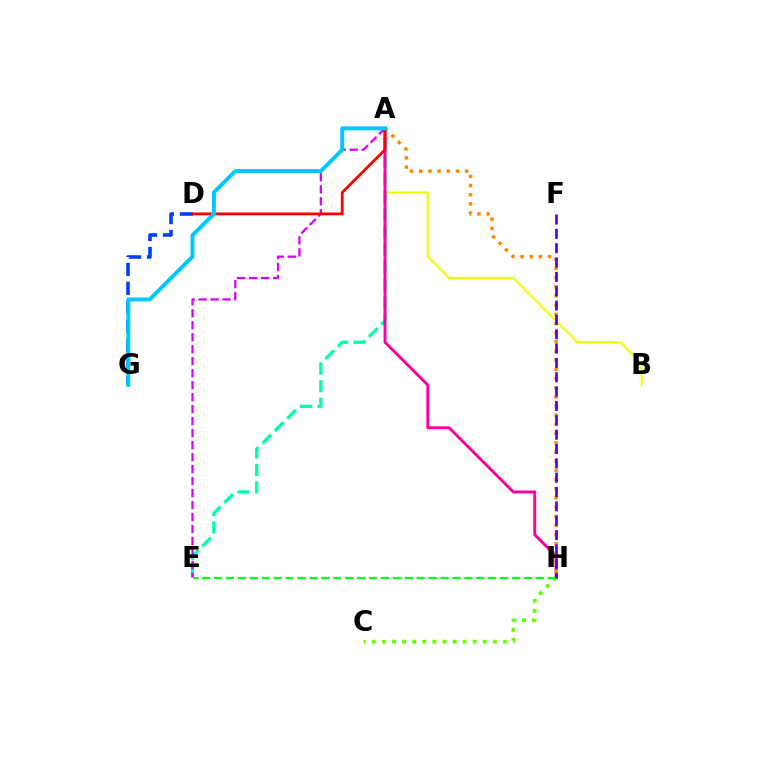{('A', 'B'): [{'color': '#eeff00', 'line_style': 'solid', 'thickness': 1.52}], ('A', 'E'): [{'color': '#00ffaf', 'line_style': 'dashed', 'thickness': 2.39}, {'color': '#d600ff', 'line_style': 'dashed', 'thickness': 1.63}], ('A', 'H'): [{'color': '#ff00a0', 'line_style': 'solid', 'thickness': 2.12}, {'color': '#ff8800', 'line_style': 'dotted', 'thickness': 2.49}], ('D', 'G'): [{'color': '#003fff', 'line_style': 'dashed', 'thickness': 2.58}], ('C', 'H'): [{'color': '#66ff00', 'line_style': 'dotted', 'thickness': 2.74}], ('E', 'H'): [{'color': '#00ff27', 'line_style': 'dashed', 'thickness': 1.62}], ('A', 'D'): [{'color': '#ff0000', 'line_style': 'solid', 'thickness': 2.03}], ('F', 'H'): [{'color': '#4f00ff', 'line_style': 'dashed', 'thickness': 1.95}], ('A', 'G'): [{'color': '#00c7ff', 'line_style': 'solid', 'thickness': 2.84}]}